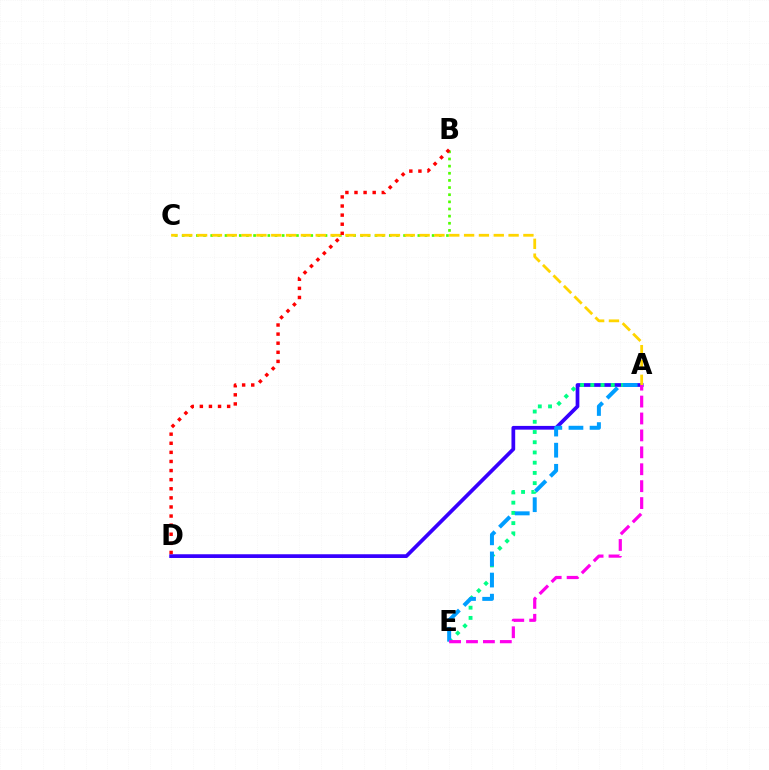{('B', 'C'): [{'color': '#4fff00', 'line_style': 'dotted', 'thickness': 1.94}], ('A', 'D'): [{'color': '#3700ff', 'line_style': 'solid', 'thickness': 2.68}], ('A', 'E'): [{'color': '#00ff86', 'line_style': 'dotted', 'thickness': 2.78}, {'color': '#009eff', 'line_style': 'dashed', 'thickness': 2.87}, {'color': '#ff00ed', 'line_style': 'dashed', 'thickness': 2.3}], ('A', 'C'): [{'color': '#ffd500', 'line_style': 'dashed', 'thickness': 2.02}], ('B', 'D'): [{'color': '#ff0000', 'line_style': 'dotted', 'thickness': 2.47}]}